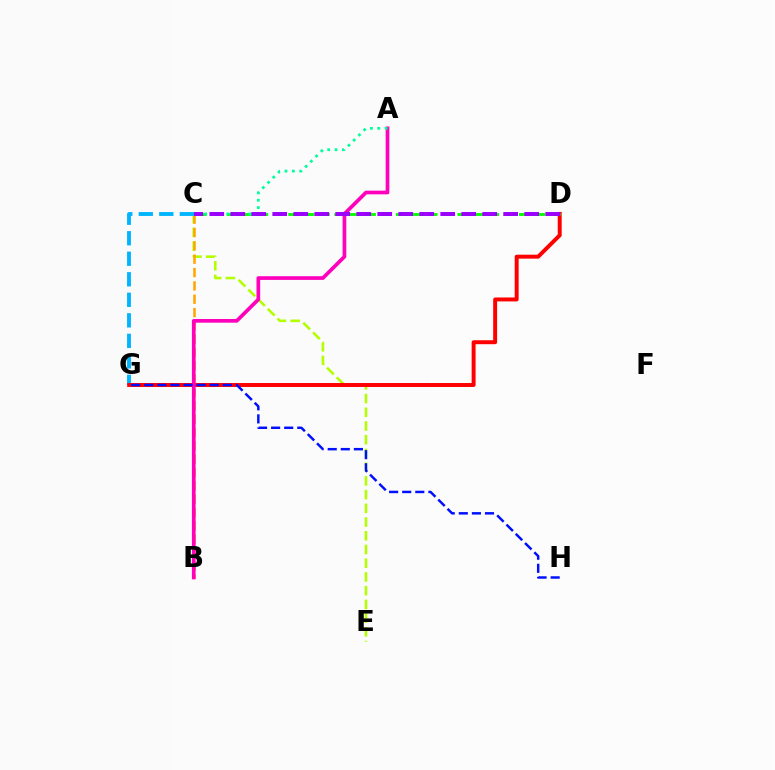{('C', 'E'): [{'color': '#b3ff00', 'line_style': 'dashed', 'thickness': 1.86}], ('B', 'C'): [{'color': '#ffa500', 'line_style': 'dashed', 'thickness': 1.81}], ('C', 'G'): [{'color': '#00b5ff', 'line_style': 'dashed', 'thickness': 2.79}], ('D', 'G'): [{'color': '#ff0000', 'line_style': 'solid', 'thickness': 2.84}], ('C', 'D'): [{'color': '#08ff00', 'line_style': 'dashed', 'thickness': 2.09}, {'color': '#9b00ff', 'line_style': 'dashed', 'thickness': 2.85}], ('A', 'B'): [{'color': '#ff00bd', 'line_style': 'solid', 'thickness': 2.66}], ('A', 'C'): [{'color': '#00ff9d', 'line_style': 'dotted', 'thickness': 2.0}], ('G', 'H'): [{'color': '#0010ff', 'line_style': 'dashed', 'thickness': 1.78}]}